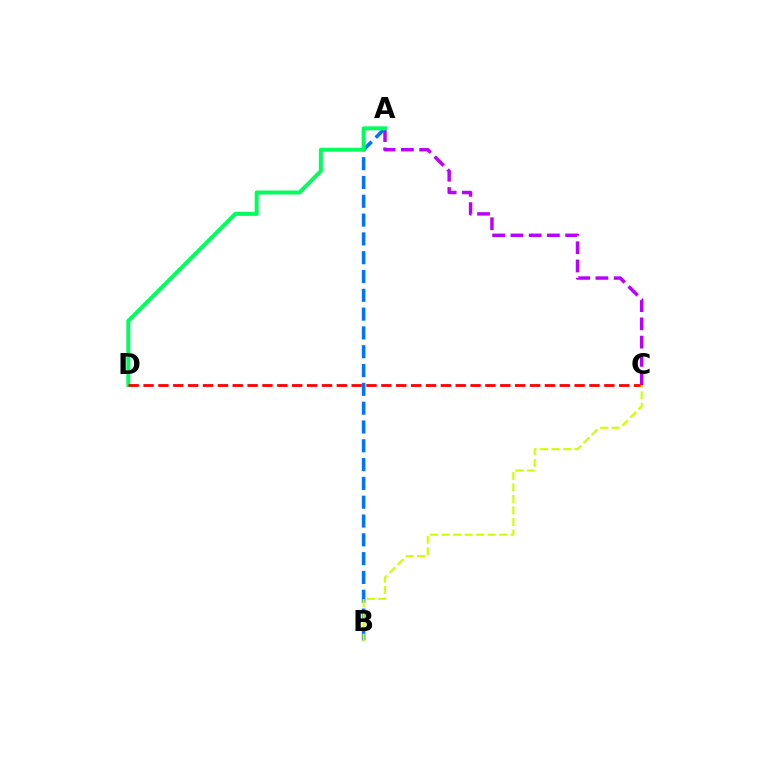{('A', 'C'): [{'color': '#b900ff', 'line_style': 'dashed', 'thickness': 2.48}], ('A', 'B'): [{'color': '#0074ff', 'line_style': 'dashed', 'thickness': 2.56}], ('A', 'D'): [{'color': '#00ff5c', 'line_style': 'solid', 'thickness': 2.86}], ('C', 'D'): [{'color': '#ff0000', 'line_style': 'dashed', 'thickness': 2.02}], ('B', 'C'): [{'color': '#d1ff00', 'line_style': 'dashed', 'thickness': 1.56}]}